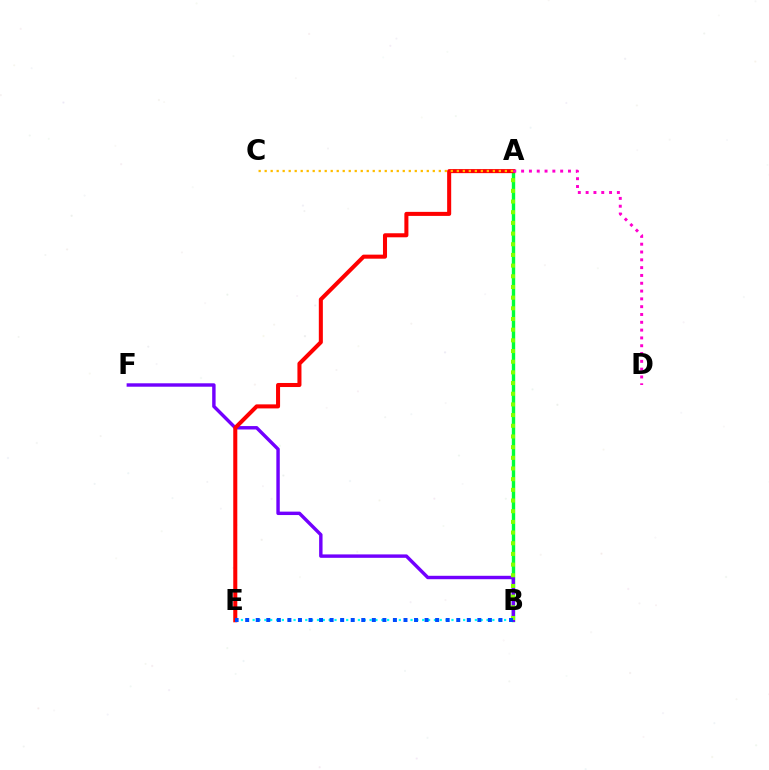{('A', 'B'): [{'color': '#00ff39', 'line_style': 'solid', 'thickness': 2.44}, {'color': '#84ff00', 'line_style': 'dotted', 'thickness': 2.9}], ('B', 'F'): [{'color': '#7200ff', 'line_style': 'solid', 'thickness': 2.46}], ('A', 'E'): [{'color': '#ff0000', 'line_style': 'solid', 'thickness': 2.91}], ('B', 'E'): [{'color': '#00fff6', 'line_style': 'dotted', 'thickness': 1.59}, {'color': '#004bff', 'line_style': 'dotted', 'thickness': 2.87}], ('A', 'D'): [{'color': '#ff00cf', 'line_style': 'dotted', 'thickness': 2.12}], ('A', 'C'): [{'color': '#ffbd00', 'line_style': 'dotted', 'thickness': 1.63}]}